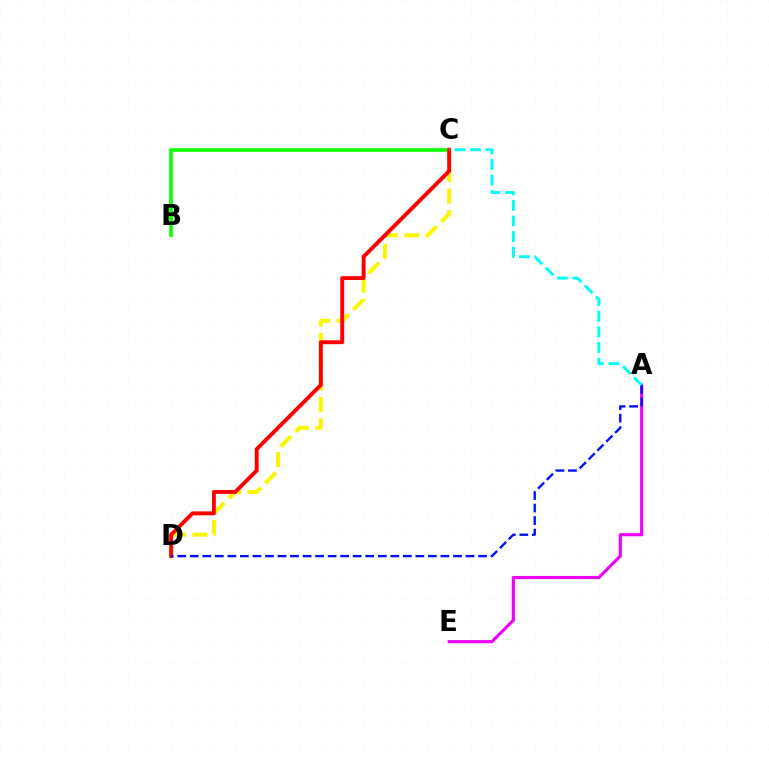{('B', 'C'): [{'color': '#08ff00', 'line_style': 'solid', 'thickness': 2.6}], ('A', 'E'): [{'color': '#ee00ff', 'line_style': 'solid', 'thickness': 2.26}], ('C', 'D'): [{'color': '#fcf500', 'line_style': 'dashed', 'thickness': 2.9}, {'color': '#ff0000', 'line_style': 'solid', 'thickness': 2.81}], ('A', 'D'): [{'color': '#0010ff', 'line_style': 'dashed', 'thickness': 1.7}], ('A', 'C'): [{'color': '#00fff6', 'line_style': 'dashed', 'thickness': 2.12}]}